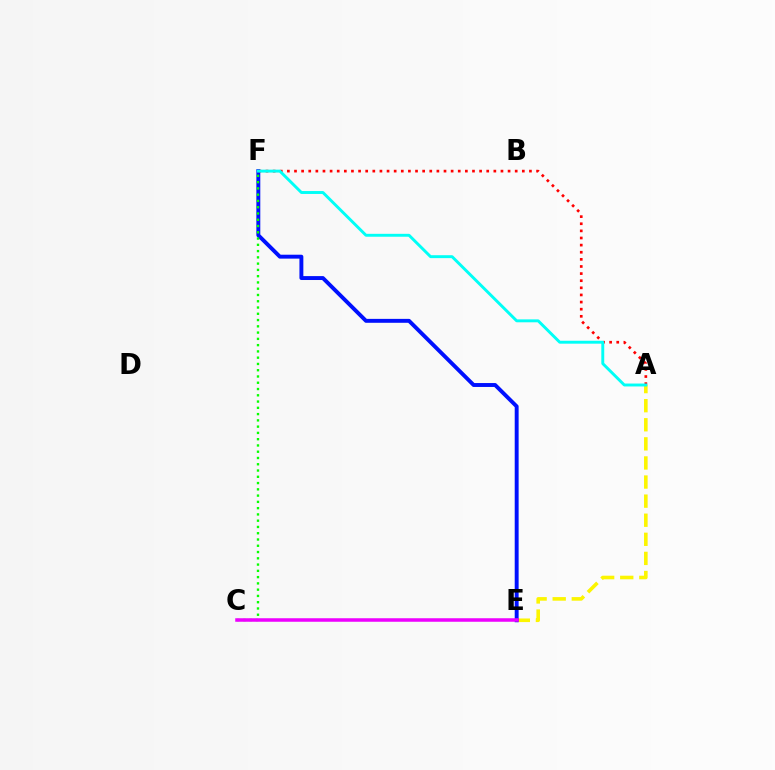{('A', 'E'): [{'color': '#fcf500', 'line_style': 'dashed', 'thickness': 2.59}], ('E', 'F'): [{'color': '#0010ff', 'line_style': 'solid', 'thickness': 2.82}], ('C', 'F'): [{'color': '#08ff00', 'line_style': 'dotted', 'thickness': 1.7}], ('C', 'E'): [{'color': '#ee00ff', 'line_style': 'solid', 'thickness': 2.53}], ('A', 'F'): [{'color': '#ff0000', 'line_style': 'dotted', 'thickness': 1.93}, {'color': '#00fff6', 'line_style': 'solid', 'thickness': 2.1}]}